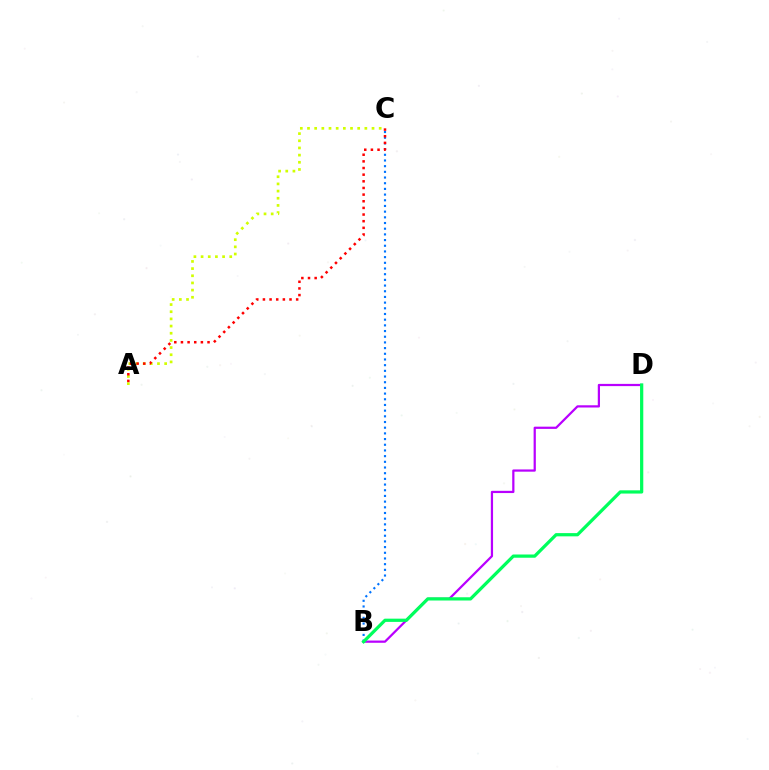{('A', 'C'): [{'color': '#d1ff00', 'line_style': 'dotted', 'thickness': 1.95}, {'color': '#ff0000', 'line_style': 'dotted', 'thickness': 1.81}], ('B', 'C'): [{'color': '#0074ff', 'line_style': 'dotted', 'thickness': 1.54}], ('B', 'D'): [{'color': '#b900ff', 'line_style': 'solid', 'thickness': 1.6}, {'color': '#00ff5c', 'line_style': 'solid', 'thickness': 2.33}]}